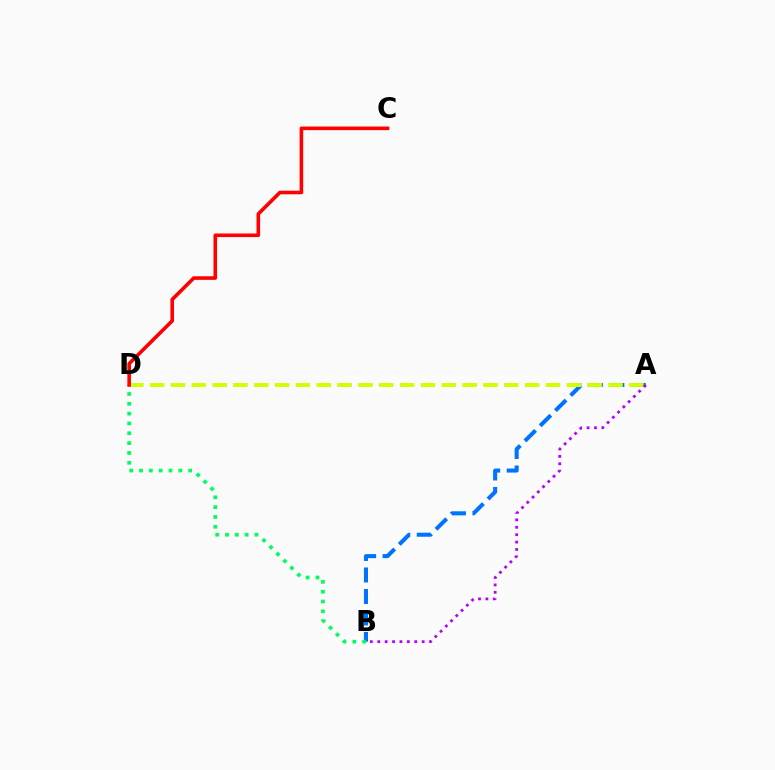{('A', 'B'): [{'color': '#0074ff', 'line_style': 'dashed', 'thickness': 2.92}, {'color': '#b900ff', 'line_style': 'dotted', 'thickness': 2.01}], ('A', 'D'): [{'color': '#d1ff00', 'line_style': 'dashed', 'thickness': 2.83}], ('B', 'D'): [{'color': '#00ff5c', 'line_style': 'dotted', 'thickness': 2.67}], ('C', 'D'): [{'color': '#ff0000', 'line_style': 'solid', 'thickness': 2.59}]}